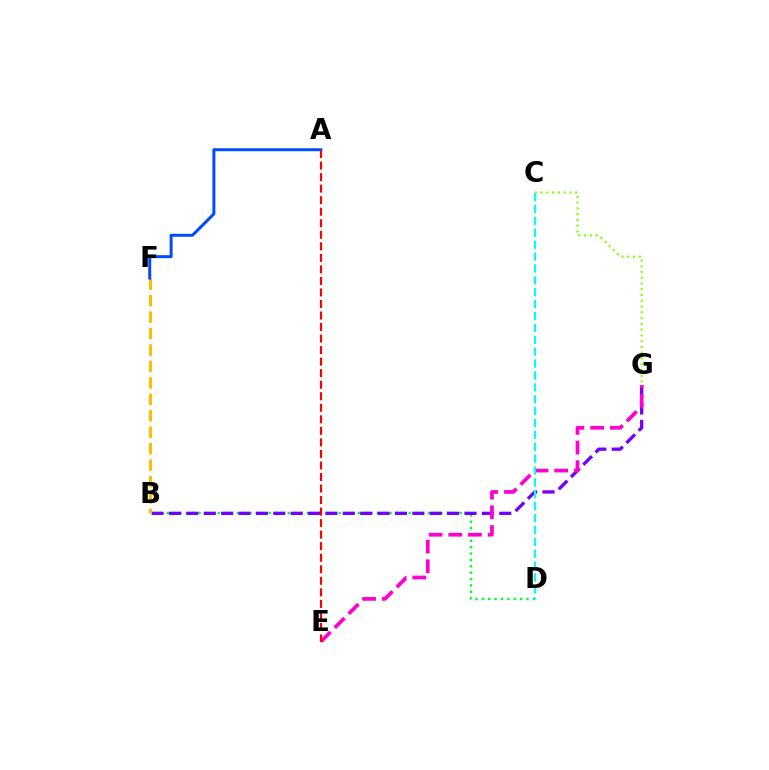{('B', 'D'): [{'color': '#00ff39', 'line_style': 'dotted', 'thickness': 1.73}], ('B', 'G'): [{'color': '#7200ff', 'line_style': 'dashed', 'thickness': 2.36}], ('E', 'G'): [{'color': '#ff00cf', 'line_style': 'dashed', 'thickness': 2.68}], ('B', 'F'): [{'color': '#ffbd00', 'line_style': 'dashed', 'thickness': 2.23}], ('A', 'F'): [{'color': '#004bff', 'line_style': 'solid', 'thickness': 2.15}], ('A', 'E'): [{'color': '#ff0000', 'line_style': 'dashed', 'thickness': 1.57}], ('C', 'G'): [{'color': '#84ff00', 'line_style': 'dotted', 'thickness': 1.57}], ('C', 'D'): [{'color': '#00fff6', 'line_style': 'dashed', 'thickness': 1.61}]}